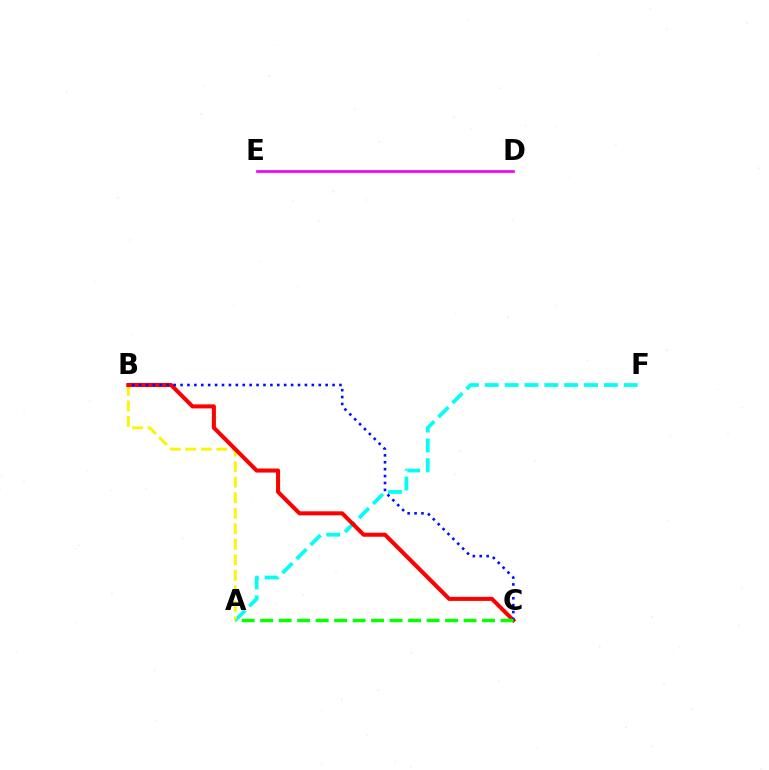{('D', 'E'): [{'color': '#ee00ff', 'line_style': 'solid', 'thickness': 1.92}], ('A', 'F'): [{'color': '#00fff6', 'line_style': 'dashed', 'thickness': 2.7}], ('A', 'B'): [{'color': '#fcf500', 'line_style': 'dashed', 'thickness': 2.11}], ('B', 'C'): [{'color': '#ff0000', 'line_style': 'solid', 'thickness': 2.91}, {'color': '#0010ff', 'line_style': 'dotted', 'thickness': 1.88}], ('A', 'C'): [{'color': '#08ff00', 'line_style': 'dashed', 'thickness': 2.51}]}